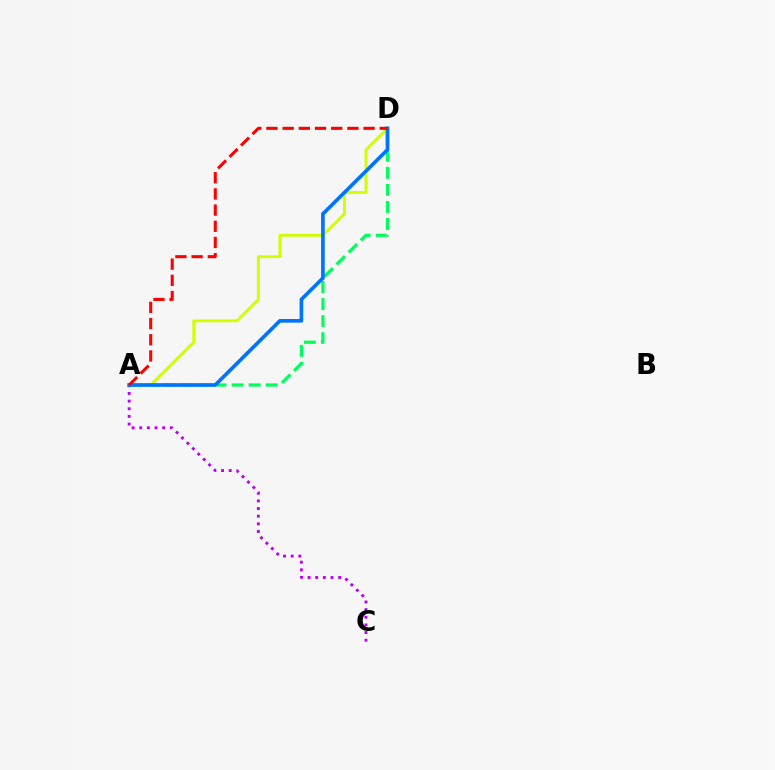{('A', 'D'): [{'color': '#00ff5c', 'line_style': 'dashed', 'thickness': 2.32}, {'color': '#d1ff00', 'line_style': 'solid', 'thickness': 2.05}, {'color': '#0074ff', 'line_style': 'solid', 'thickness': 2.63}, {'color': '#ff0000', 'line_style': 'dashed', 'thickness': 2.2}], ('A', 'C'): [{'color': '#b900ff', 'line_style': 'dotted', 'thickness': 2.08}]}